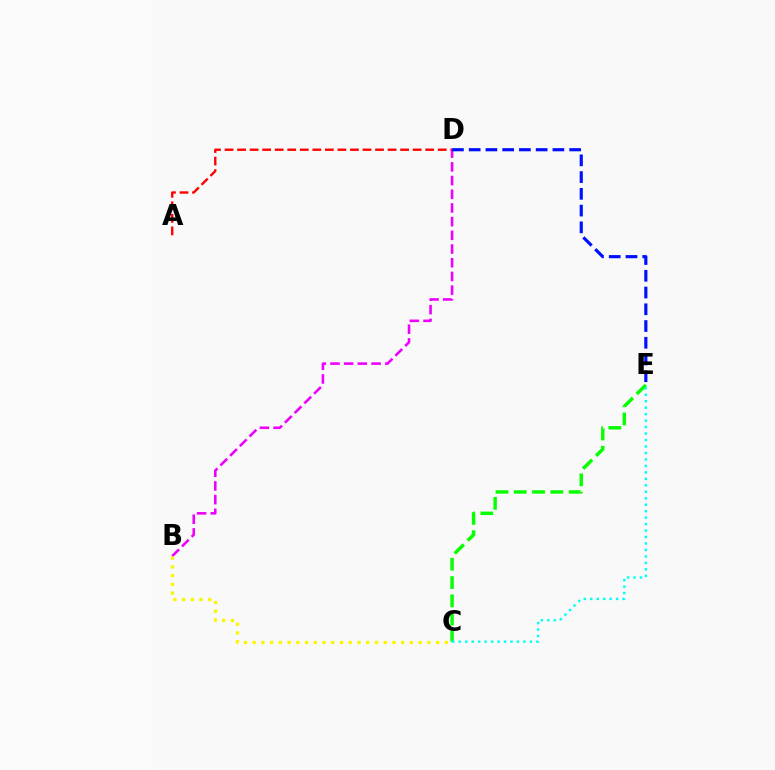{('A', 'D'): [{'color': '#ff0000', 'line_style': 'dashed', 'thickness': 1.7}], ('C', 'E'): [{'color': '#08ff00', 'line_style': 'dashed', 'thickness': 2.48}, {'color': '#00fff6', 'line_style': 'dotted', 'thickness': 1.76}], ('B', 'D'): [{'color': '#ee00ff', 'line_style': 'dashed', 'thickness': 1.86}], ('B', 'C'): [{'color': '#fcf500', 'line_style': 'dotted', 'thickness': 2.37}], ('D', 'E'): [{'color': '#0010ff', 'line_style': 'dashed', 'thickness': 2.27}]}